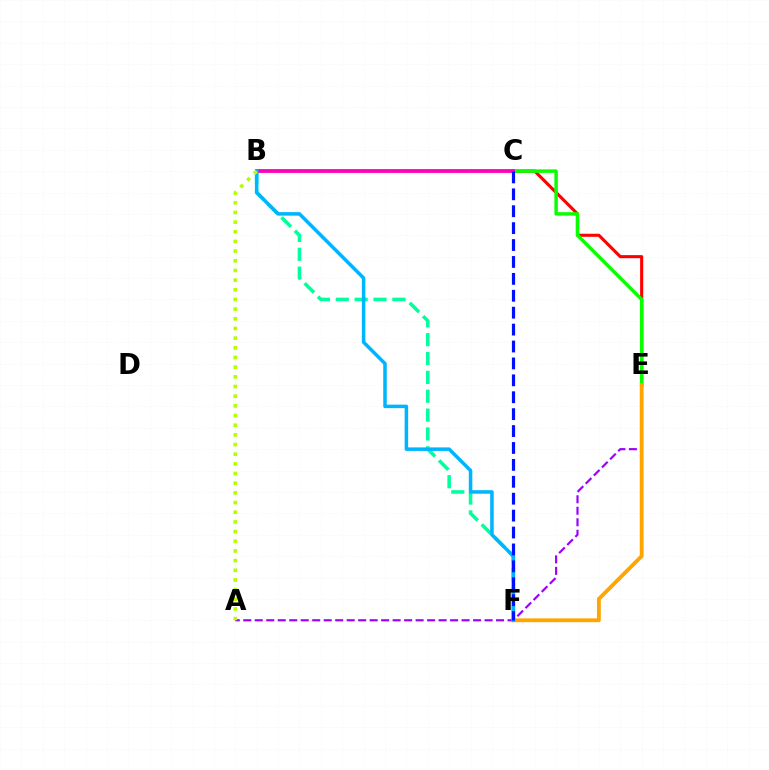{('C', 'E'): [{'color': '#ff0000', 'line_style': 'solid', 'thickness': 2.23}, {'color': '#08ff00', 'line_style': 'solid', 'thickness': 2.49}], ('B', 'F'): [{'color': '#00ff9d', 'line_style': 'dashed', 'thickness': 2.56}, {'color': '#00b5ff', 'line_style': 'solid', 'thickness': 2.54}], ('A', 'E'): [{'color': '#9b00ff', 'line_style': 'dashed', 'thickness': 1.56}], ('E', 'F'): [{'color': '#ffa500', 'line_style': 'solid', 'thickness': 2.76}], ('B', 'C'): [{'color': '#ff00bd', 'line_style': 'solid', 'thickness': 2.75}], ('A', 'B'): [{'color': '#b3ff00', 'line_style': 'dotted', 'thickness': 2.63}], ('C', 'F'): [{'color': '#0010ff', 'line_style': 'dashed', 'thickness': 2.3}]}